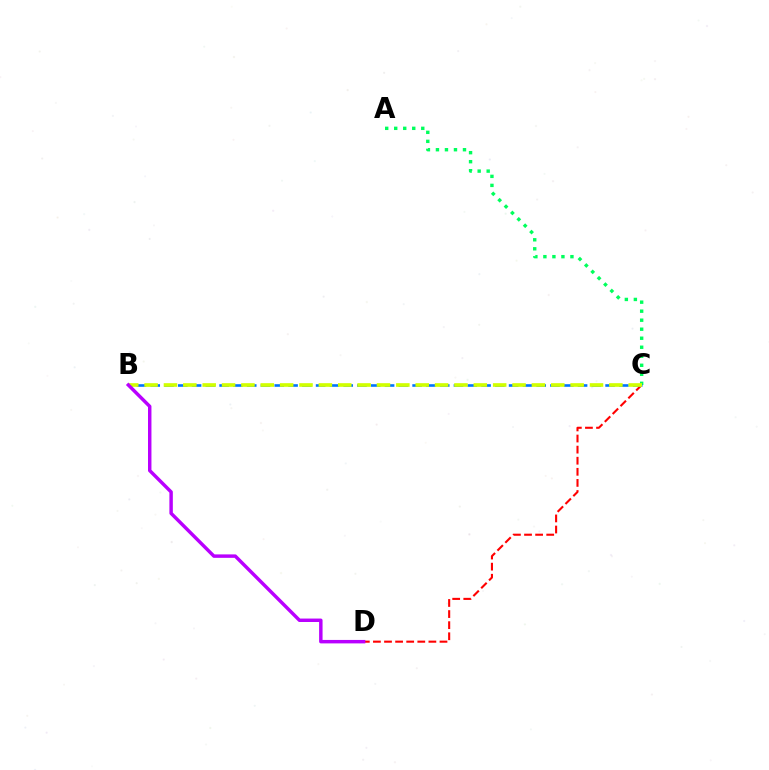{('A', 'C'): [{'color': '#00ff5c', 'line_style': 'dotted', 'thickness': 2.45}], ('C', 'D'): [{'color': '#ff0000', 'line_style': 'dashed', 'thickness': 1.51}], ('B', 'C'): [{'color': '#0074ff', 'line_style': 'dashed', 'thickness': 1.87}, {'color': '#d1ff00', 'line_style': 'dashed', 'thickness': 2.63}], ('B', 'D'): [{'color': '#b900ff', 'line_style': 'solid', 'thickness': 2.48}]}